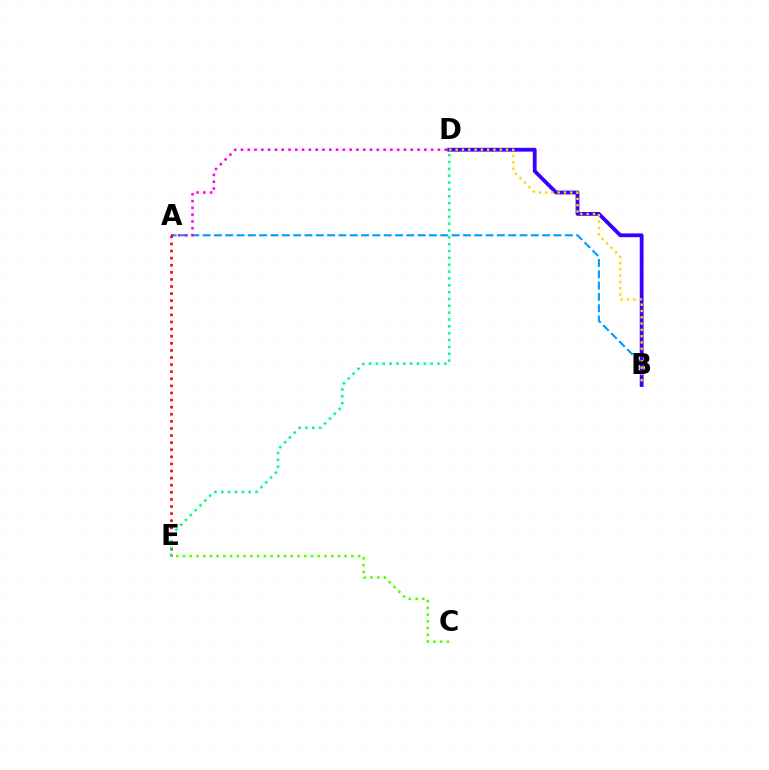{('A', 'B'): [{'color': '#009eff', 'line_style': 'dashed', 'thickness': 1.54}], ('B', 'D'): [{'color': '#3700ff', 'line_style': 'solid', 'thickness': 2.73}, {'color': '#ffd500', 'line_style': 'dotted', 'thickness': 1.71}], ('A', 'D'): [{'color': '#ff00ed', 'line_style': 'dotted', 'thickness': 1.85}], ('A', 'E'): [{'color': '#ff0000', 'line_style': 'dotted', 'thickness': 1.93}], ('D', 'E'): [{'color': '#00ff86', 'line_style': 'dotted', 'thickness': 1.86}], ('C', 'E'): [{'color': '#4fff00', 'line_style': 'dotted', 'thickness': 1.83}]}